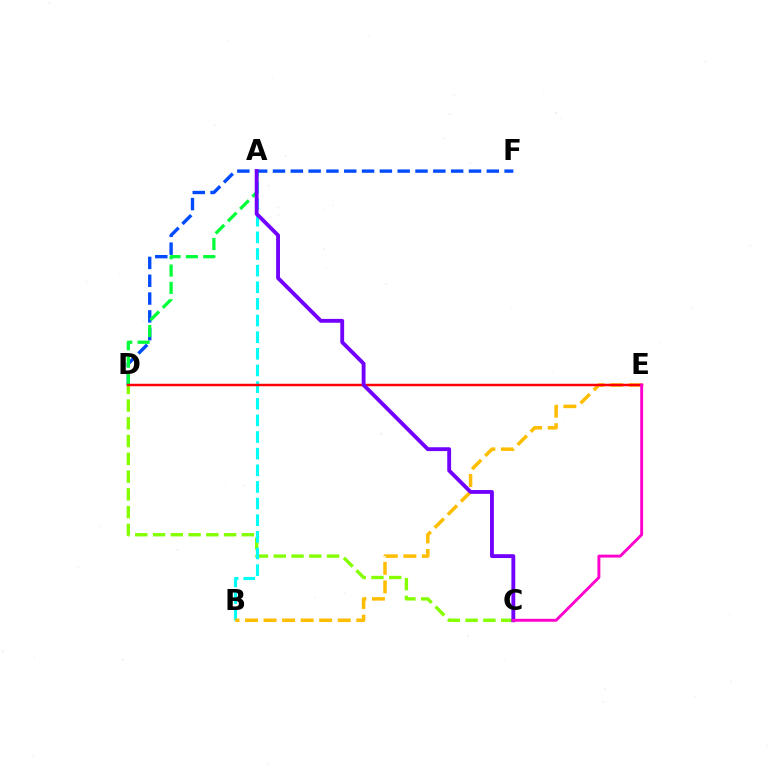{('C', 'D'): [{'color': '#84ff00', 'line_style': 'dashed', 'thickness': 2.41}], ('A', 'B'): [{'color': '#00fff6', 'line_style': 'dashed', 'thickness': 2.26}], ('B', 'E'): [{'color': '#ffbd00', 'line_style': 'dashed', 'thickness': 2.52}], ('D', 'F'): [{'color': '#004bff', 'line_style': 'dashed', 'thickness': 2.42}], ('A', 'D'): [{'color': '#00ff39', 'line_style': 'dashed', 'thickness': 2.35}], ('D', 'E'): [{'color': '#ff0000', 'line_style': 'solid', 'thickness': 1.77}], ('A', 'C'): [{'color': '#7200ff', 'line_style': 'solid', 'thickness': 2.77}], ('C', 'E'): [{'color': '#ff00cf', 'line_style': 'solid', 'thickness': 2.1}]}